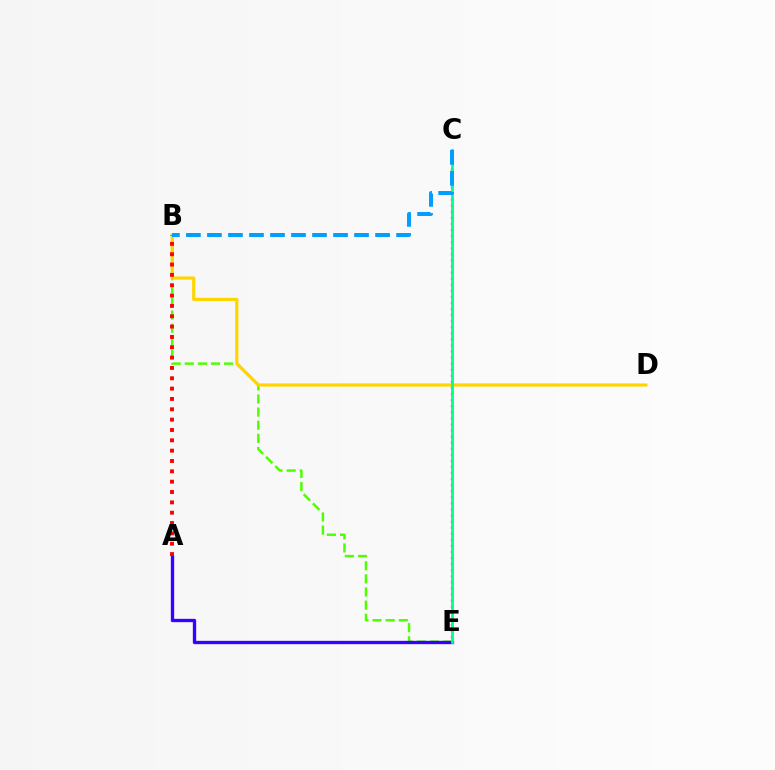{('C', 'E'): [{'color': '#ff00ed', 'line_style': 'dotted', 'thickness': 1.65}, {'color': '#00ff86', 'line_style': 'solid', 'thickness': 2.0}], ('B', 'E'): [{'color': '#4fff00', 'line_style': 'dashed', 'thickness': 1.78}], ('A', 'E'): [{'color': '#3700ff', 'line_style': 'solid', 'thickness': 2.4}], ('B', 'D'): [{'color': '#ffd500', 'line_style': 'solid', 'thickness': 2.3}], ('A', 'B'): [{'color': '#ff0000', 'line_style': 'dotted', 'thickness': 2.81}], ('B', 'C'): [{'color': '#009eff', 'line_style': 'dashed', 'thickness': 2.85}]}